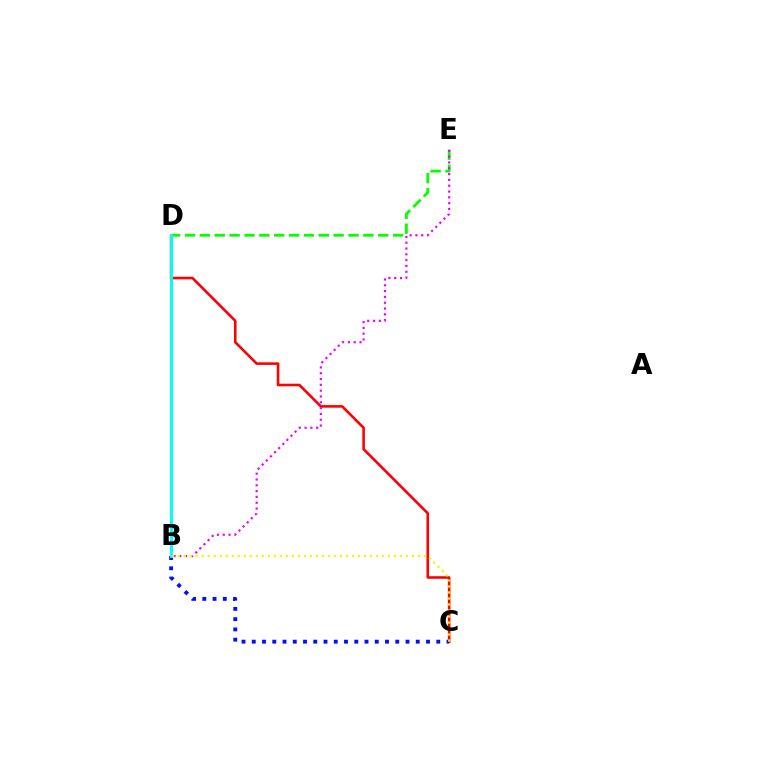{('D', 'E'): [{'color': '#08ff00', 'line_style': 'dashed', 'thickness': 2.02}], ('C', 'D'): [{'color': '#ff0000', 'line_style': 'solid', 'thickness': 1.86}], ('B', 'E'): [{'color': '#ee00ff', 'line_style': 'dotted', 'thickness': 1.58}], ('B', 'C'): [{'color': '#0010ff', 'line_style': 'dotted', 'thickness': 2.78}, {'color': '#fcf500', 'line_style': 'dotted', 'thickness': 1.63}], ('B', 'D'): [{'color': '#00fff6', 'line_style': 'solid', 'thickness': 2.12}]}